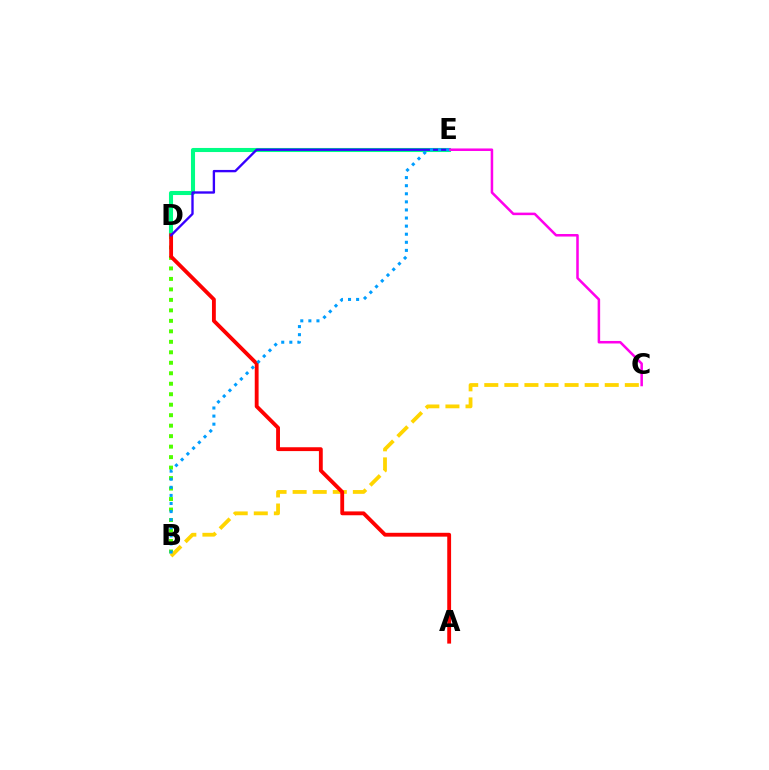{('B', 'D'): [{'color': '#4fff00', 'line_style': 'dotted', 'thickness': 2.85}], ('D', 'E'): [{'color': '#00ff86', 'line_style': 'solid', 'thickness': 2.93}, {'color': '#3700ff', 'line_style': 'solid', 'thickness': 1.69}], ('B', 'C'): [{'color': '#ffd500', 'line_style': 'dashed', 'thickness': 2.73}], ('A', 'D'): [{'color': '#ff0000', 'line_style': 'solid', 'thickness': 2.77}], ('C', 'E'): [{'color': '#ff00ed', 'line_style': 'solid', 'thickness': 1.82}], ('B', 'E'): [{'color': '#009eff', 'line_style': 'dotted', 'thickness': 2.2}]}